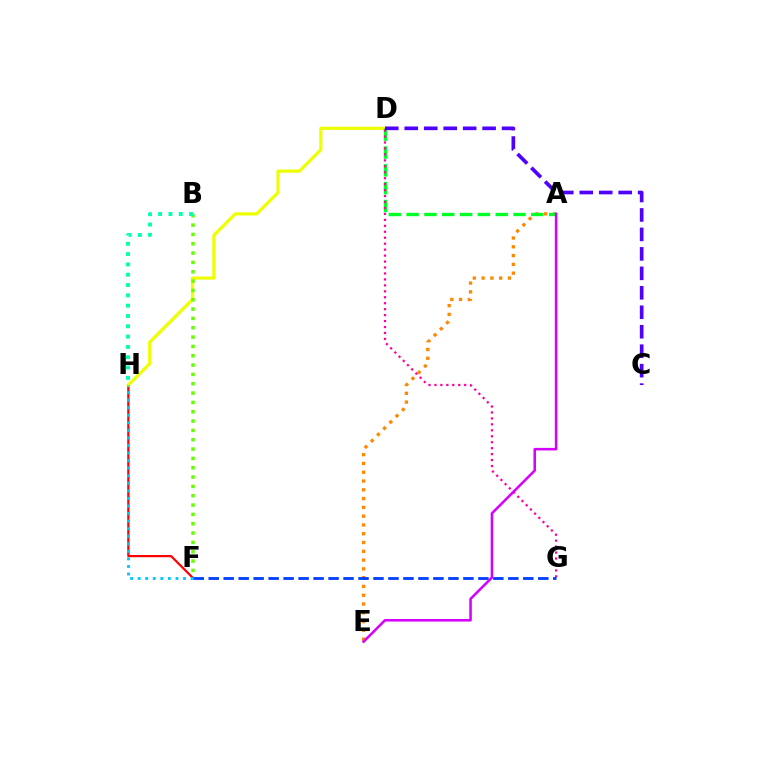{('F', 'H'): [{'color': '#ff0000', 'line_style': 'solid', 'thickness': 1.59}, {'color': '#00c7ff', 'line_style': 'dotted', 'thickness': 2.05}], ('D', 'H'): [{'color': '#eeff00', 'line_style': 'solid', 'thickness': 2.3}], ('B', 'F'): [{'color': '#66ff00', 'line_style': 'dotted', 'thickness': 2.54}], ('A', 'E'): [{'color': '#ff8800', 'line_style': 'dotted', 'thickness': 2.39}, {'color': '#d600ff', 'line_style': 'solid', 'thickness': 1.84}], ('A', 'D'): [{'color': '#00ff27', 'line_style': 'dashed', 'thickness': 2.42}], ('B', 'H'): [{'color': '#00ffaf', 'line_style': 'dotted', 'thickness': 2.8}], ('D', 'G'): [{'color': '#ff00a0', 'line_style': 'dotted', 'thickness': 1.62}], ('C', 'D'): [{'color': '#4f00ff', 'line_style': 'dashed', 'thickness': 2.64}], ('F', 'G'): [{'color': '#003fff', 'line_style': 'dashed', 'thickness': 2.04}]}